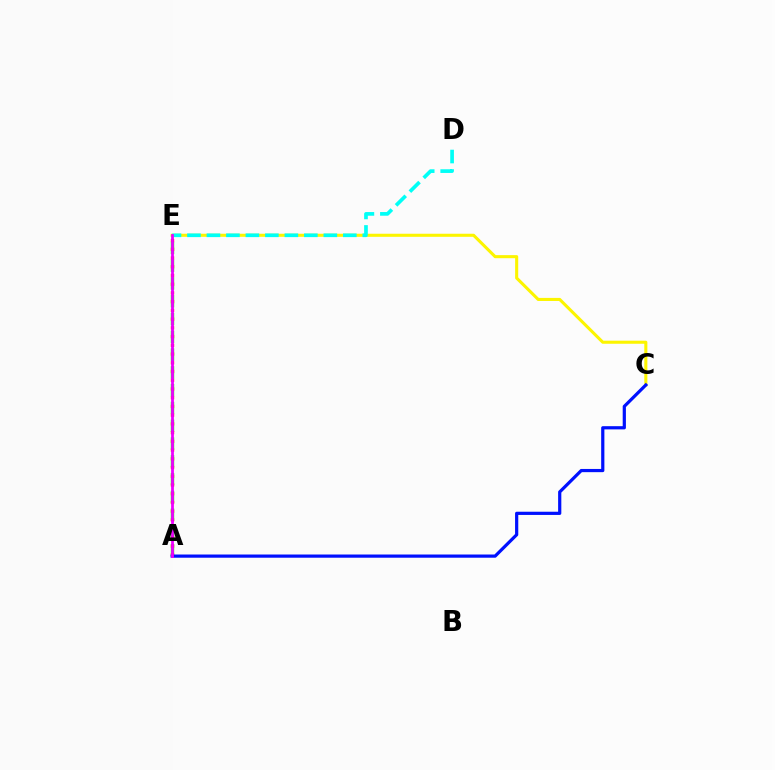{('A', 'E'): [{'color': '#08ff00', 'line_style': 'dashed', 'thickness': 2.42}, {'color': '#ff0000', 'line_style': 'dotted', 'thickness': 2.37}, {'color': '#ee00ff', 'line_style': 'solid', 'thickness': 2.0}], ('C', 'E'): [{'color': '#fcf500', 'line_style': 'solid', 'thickness': 2.22}], ('A', 'C'): [{'color': '#0010ff', 'line_style': 'solid', 'thickness': 2.31}], ('D', 'E'): [{'color': '#00fff6', 'line_style': 'dashed', 'thickness': 2.65}]}